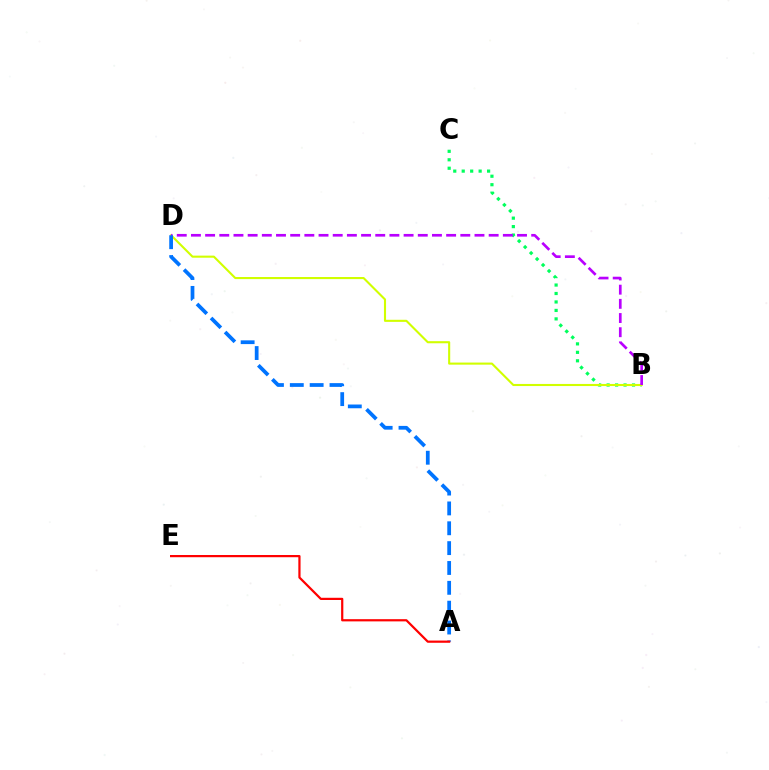{('B', 'C'): [{'color': '#00ff5c', 'line_style': 'dotted', 'thickness': 2.3}], ('B', 'D'): [{'color': '#d1ff00', 'line_style': 'solid', 'thickness': 1.51}, {'color': '#b900ff', 'line_style': 'dashed', 'thickness': 1.93}], ('A', 'D'): [{'color': '#0074ff', 'line_style': 'dashed', 'thickness': 2.7}], ('A', 'E'): [{'color': '#ff0000', 'line_style': 'solid', 'thickness': 1.59}]}